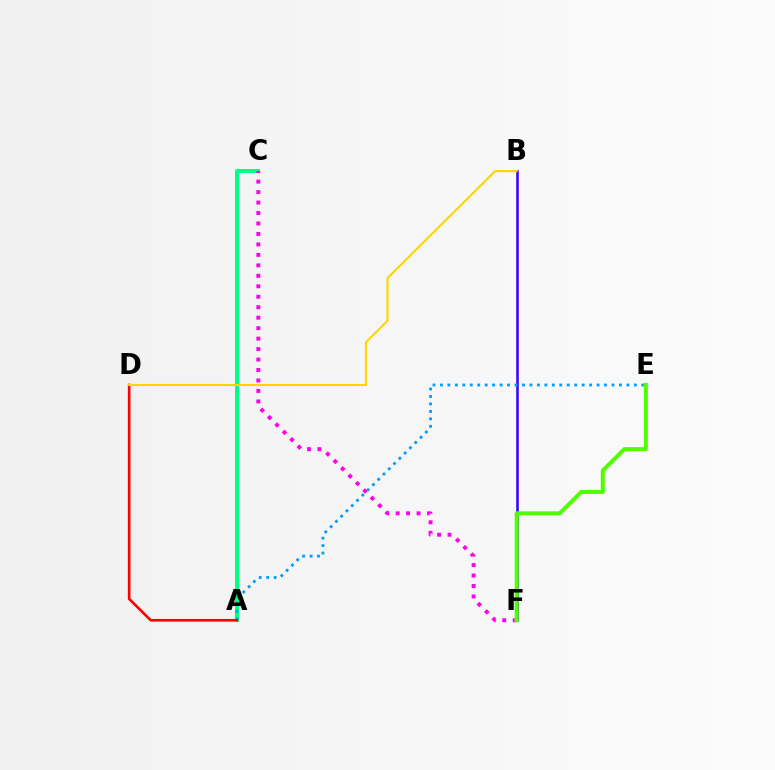{('A', 'C'): [{'color': '#00ff86', 'line_style': 'solid', 'thickness': 2.89}], ('B', 'F'): [{'color': '#3700ff', 'line_style': 'solid', 'thickness': 1.82}], ('C', 'F'): [{'color': '#ff00ed', 'line_style': 'dotted', 'thickness': 2.84}], ('A', 'E'): [{'color': '#009eff', 'line_style': 'dotted', 'thickness': 2.03}], ('A', 'D'): [{'color': '#ff0000', 'line_style': 'solid', 'thickness': 1.91}], ('B', 'D'): [{'color': '#ffd500', 'line_style': 'solid', 'thickness': 1.52}], ('E', 'F'): [{'color': '#4fff00', 'line_style': 'solid', 'thickness': 2.88}]}